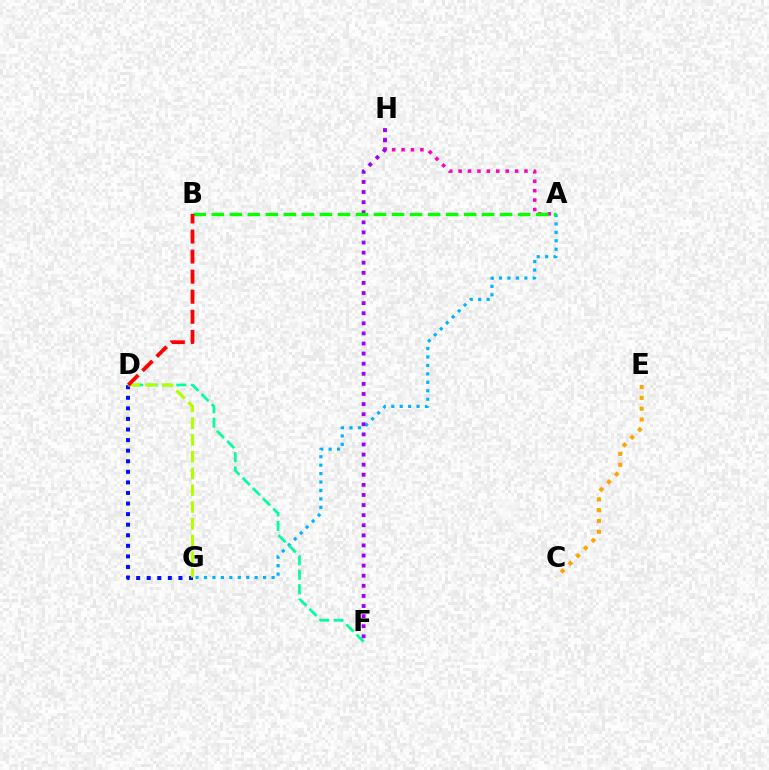{('A', 'G'): [{'color': '#00b5ff', 'line_style': 'dotted', 'thickness': 2.29}], ('D', 'F'): [{'color': '#00ff9d', 'line_style': 'dashed', 'thickness': 1.96}], ('D', 'G'): [{'color': '#0010ff', 'line_style': 'dotted', 'thickness': 2.87}, {'color': '#b3ff00', 'line_style': 'dashed', 'thickness': 2.28}], ('A', 'H'): [{'color': '#ff00bd', 'line_style': 'dotted', 'thickness': 2.56}], ('F', 'H'): [{'color': '#9b00ff', 'line_style': 'dotted', 'thickness': 2.74}], ('C', 'E'): [{'color': '#ffa500', 'line_style': 'dotted', 'thickness': 2.94}], ('A', 'B'): [{'color': '#08ff00', 'line_style': 'dashed', 'thickness': 2.45}], ('B', 'D'): [{'color': '#ff0000', 'line_style': 'dashed', 'thickness': 2.73}]}